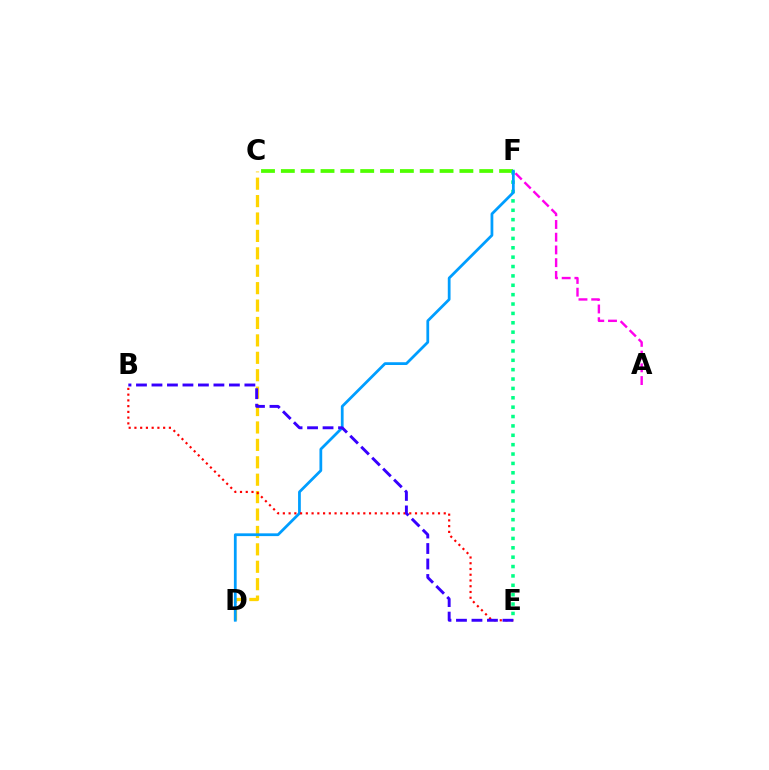{('C', 'F'): [{'color': '#4fff00', 'line_style': 'dashed', 'thickness': 2.7}], ('C', 'D'): [{'color': '#ffd500', 'line_style': 'dashed', 'thickness': 2.37}], ('E', 'F'): [{'color': '#00ff86', 'line_style': 'dotted', 'thickness': 2.55}], ('D', 'F'): [{'color': '#009eff', 'line_style': 'solid', 'thickness': 1.99}], ('B', 'E'): [{'color': '#ff0000', 'line_style': 'dotted', 'thickness': 1.56}, {'color': '#3700ff', 'line_style': 'dashed', 'thickness': 2.1}], ('A', 'F'): [{'color': '#ff00ed', 'line_style': 'dashed', 'thickness': 1.73}]}